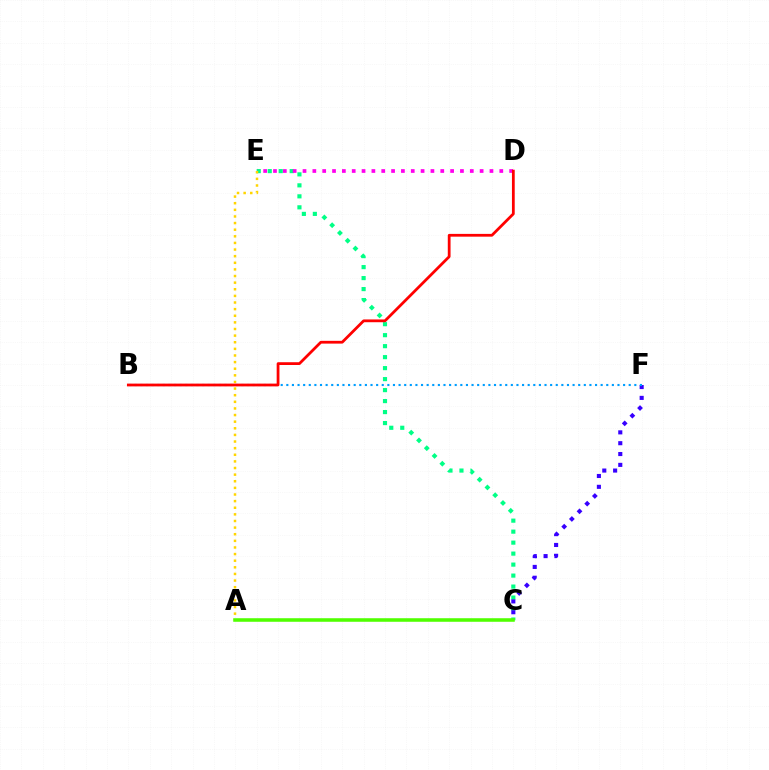{('C', 'E'): [{'color': '#00ff86', 'line_style': 'dotted', 'thickness': 2.99}], ('D', 'E'): [{'color': '#ff00ed', 'line_style': 'dotted', 'thickness': 2.67}], ('C', 'F'): [{'color': '#3700ff', 'line_style': 'dotted', 'thickness': 2.94}], ('A', 'E'): [{'color': '#ffd500', 'line_style': 'dotted', 'thickness': 1.8}], ('B', 'F'): [{'color': '#009eff', 'line_style': 'dotted', 'thickness': 1.53}], ('B', 'D'): [{'color': '#ff0000', 'line_style': 'solid', 'thickness': 2.0}], ('A', 'C'): [{'color': '#4fff00', 'line_style': 'solid', 'thickness': 2.56}]}